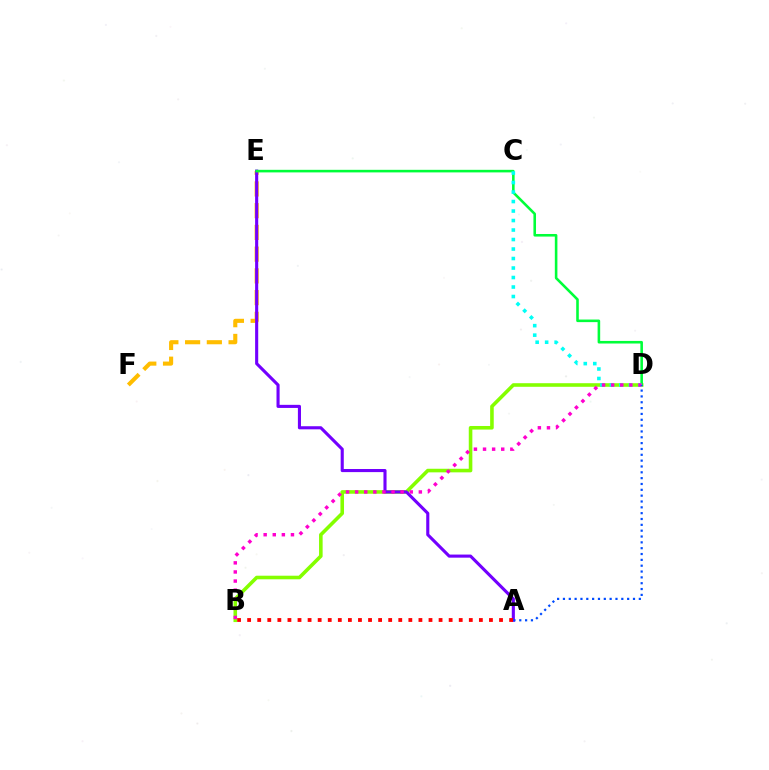{('E', 'F'): [{'color': '#ffbd00', 'line_style': 'dashed', 'thickness': 2.95}], ('B', 'D'): [{'color': '#84ff00', 'line_style': 'solid', 'thickness': 2.58}, {'color': '#ff00cf', 'line_style': 'dotted', 'thickness': 2.47}], ('A', 'E'): [{'color': '#7200ff', 'line_style': 'solid', 'thickness': 2.23}], ('D', 'E'): [{'color': '#00ff39', 'line_style': 'solid', 'thickness': 1.86}], ('C', 'D'): [{'color': '#00fff6', 'line_style': 'dotted', 'thickness': 2.58}], ('A', 'B'): [{'color': '#ff0000', 'line_style': 'dotted', 'thickness': 2.74}], ('A', 'D'): [{'color': '#004bff', 'line_style': 'dotted', 'thickness': 1.59}]}